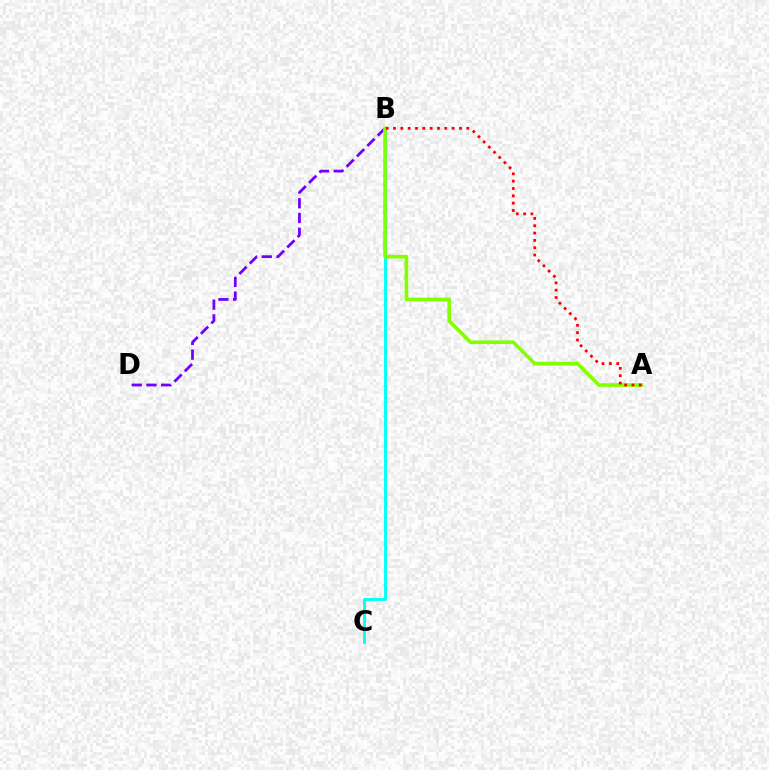{('B', 'D'): [{'color': '#7200ff', 'line_style': 'dashed', 'thickness': 2.0}], ('B', 'C'): [{'color': '#00fff6', 'line_style': 'solid', 'thickness': 2.07}], ('A', 'B'): [{'color': '#84ff00', 'line_style': 'solid', 'thickness': 2.62}, {'color': '#ff0000', 'line_style': 'dotted', 'thickness': 1.99}]}